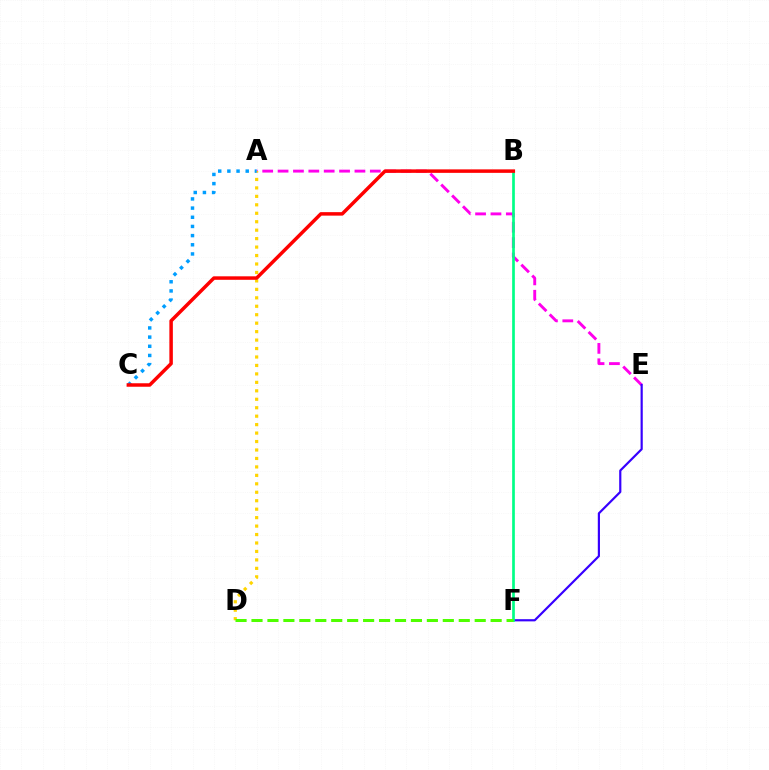{('A', 'E'): [{'color': '#ff00ed', 'line_style': 'dashed', 'thickness': 2.09}], ('E', 'F'): [{'color': '#3700ff', 'line_style': 'solid', 'thickness': 1.57}], ('B', 'F'): [{'color': '#00ff86', 'line_style': 'solid', 'thickness': 1.94}], ('A', 'D'): [{'color': '#ffd500', 'line_style': 'dotted', 'thickness': 2.3}], ('A', 'C'): [{'color': '#009eff', 'line_style': 'dotted', 'thickness': 2.49}], ('B', 'C'): [{'color': '#ff0000', 'line_style': 'solid', 'thickness': 2.51}], ('D', 'F'): [{'color': '#4fff00', 'line_style': 'dashed', 'thickness': 2.17}]}